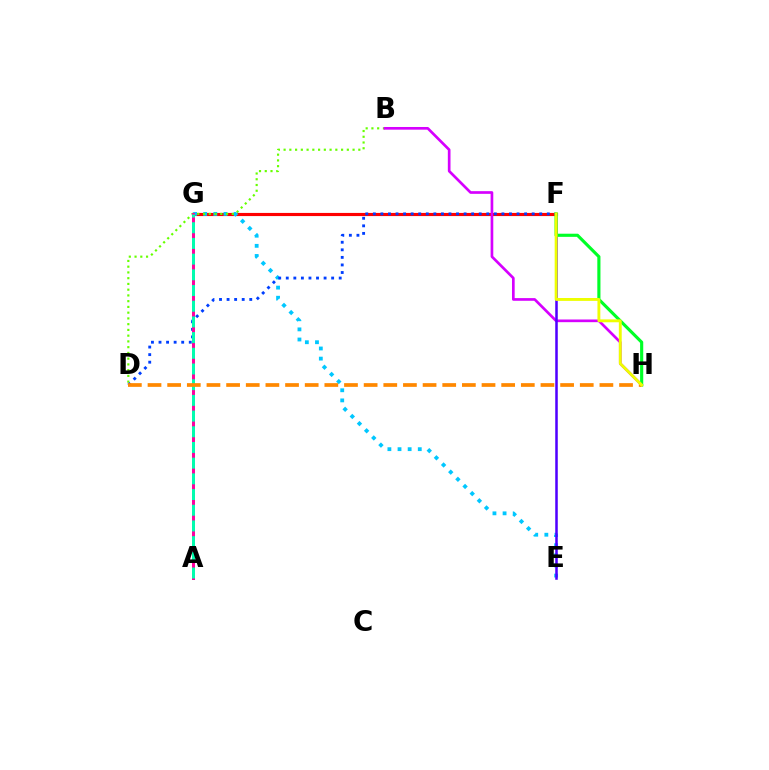{('F', 'G'): [{'color': '#ff0000', 'line_style': 'solid', 'thickness': 2.26}], ('E', 'G'): [{'color': '#00c7ff', 'line_style': 'dotted', 'thickness': 2.75}], ('B', 'D'): [{'color': '#66ff00', 'line_style': 'dotted', 'thickness': 1.56}], ('D', 'F'): [{'color': '#003fff', 'line_style': 'dotted', 'thickness': 2.05}], ('A', 'G'): [{'color': '#ff00a0', 'line_style': 'solid', 'thickness': 2.15}, {'color': '#00ffaf', 'line_style': 'dashed', 'thickness': 2.13}], ('B', 'H'): [{'color': '#d600ff', 'line_style': 'solid', 'thickness': 1.93}], ('E', 'F'): [{'color': '#4f00ff', 'line_style': 'solid', 'thickness': 1.82}], ('F', 'H'): [{'color': '#00ff27', 'line_style': 'solid', 'thickness': 2.26}, {'color': '#eeff00', 'line_style': 'solid', 'thickness': 2.07}], ('D', 'H'): [{'color': '#ff8800', 'line_style': 'dashed', 'thickness': 2.67}]}